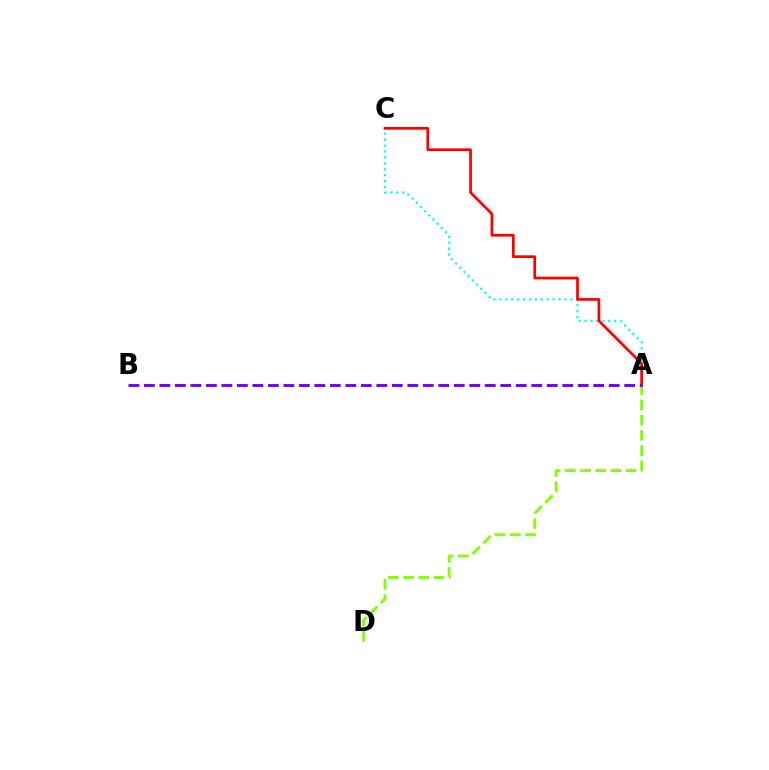{('A', 'C'): [{'color': '#00fff6', 'line_style': 'dotted', 'thickness': 1.61}, {'color': '#ff0000', 'line_style': 'solid', 'thickness': 1.96}], ('A', 'D'): [{'color': '#84ff00', 'line_style': 'dashed', 'thickness': 2.07}], ('A', 'B'): [{'color': '#7200ff', 'line_style': 'dashed', 'thickness': 2.1}]}